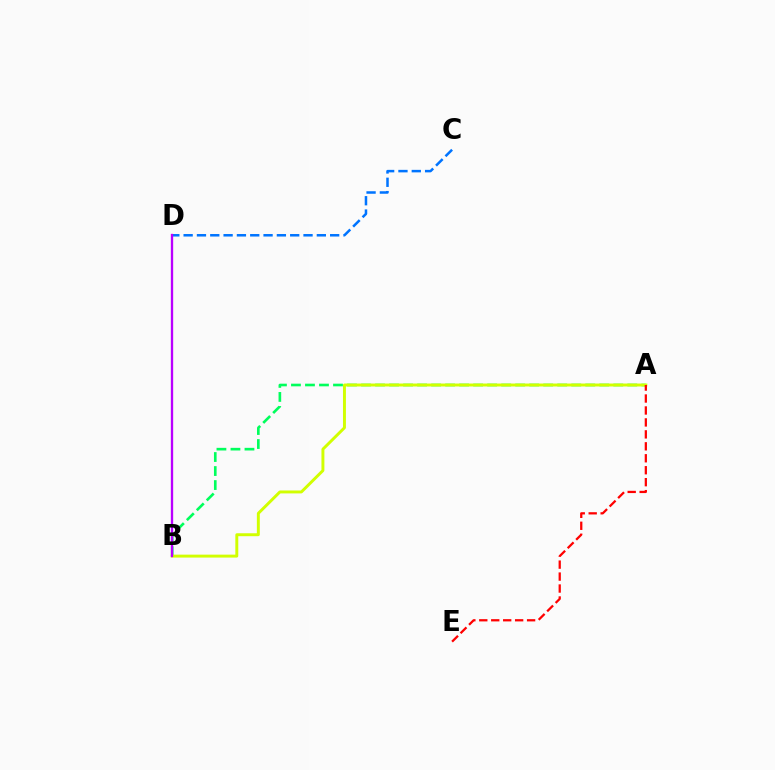{('A', 'B'): [{'color': '#00ff5c', 'line_style': 'dashed', 'thickness': 1.9}, {'color': '#d1ff00', 'line_style': 'solid', 'thickness': 2.11}], ('A', 'E'): [{'color': '#ff0000', 'line_style': 'dashed', 'thickness': 1.62}], ('C', 'D'): [{'color': '#0074ff', 'line_style': 'dashed', 'thickness': 1.81}], ('B', 'D'): [{'color': '#b900ff', 'line_style': 'solid', 'thickness': 1.68}]}